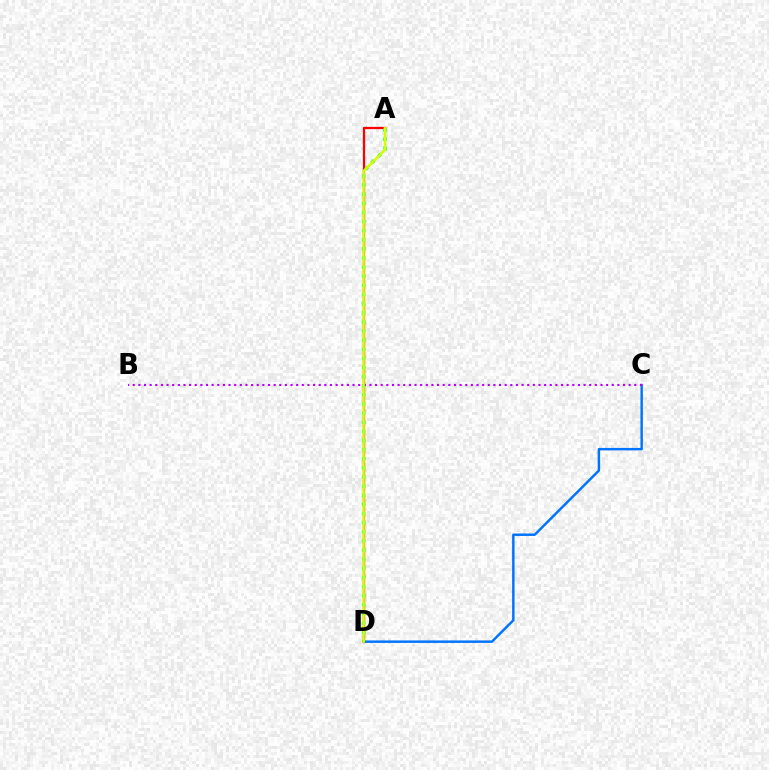{('C', 'D'): [{'color': '#0074ff', 'line_style': 'solid', 'thickness': 1.77}], ('A', 'D'): [{'color': '#ff0000', 'line_style': 'solid', 'thickness': 1.63}, {'color': '#00ff5c', 'line_style': 'dotted', 'thickness': 2.48}, {'color': '#d1ff00', 'line_style': 'solid', 'thickness': 1.81}], ('B', 'C'): [{'color': '#b900ff', 'line_style': 'dotted', 'thickness': 1.53}]}